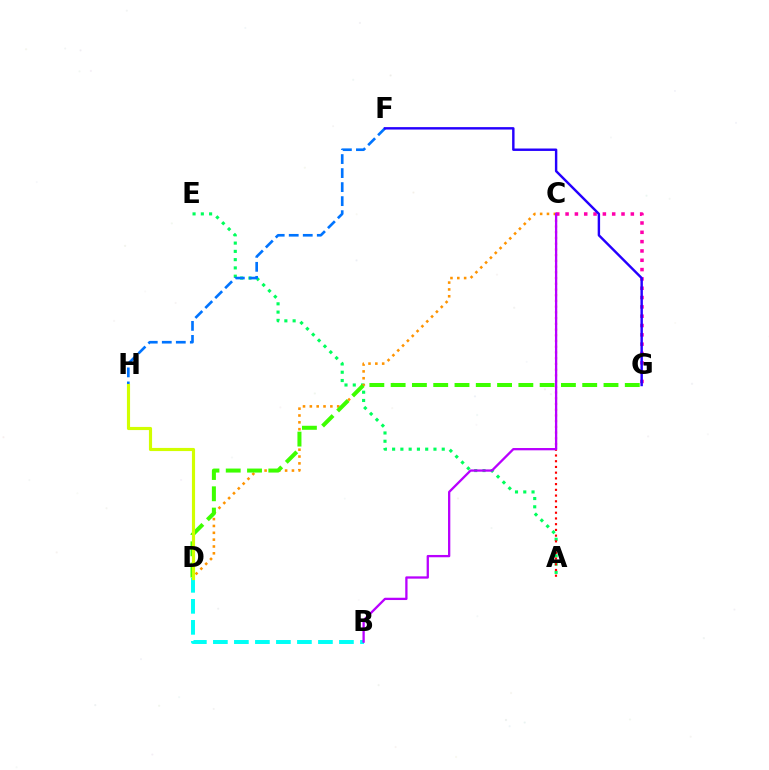{('A', 'E'): [{'color': '#00ff5c', 'line_style': 'dotted', 'thickness': 2.25}], ('C', 'D'): [{'color': '#ff9400', 'line_style': 'dotted', 'thickness': 1.86}], ('B', 'D'): [{'color': '#00fff6', 'line_style': 'dashed', 'thickness': 2.85}], ('D', 'G'): [{'color': '#3dff00', 'line_style': 'dashed', 'thickness': 2.89}], ('F', 'H'): [{'color': '#0074ff', 'line_style': 'dashed', 'thickness': 1.9}], ('C', 'G'): [{'color': '#ff00ac', 'line_style': 'dotted', 'thickness': 2.53}], ('D', 'H'): [{'color': '#d1ff00', 'line_style': 'solid', 'thickness': 2.26}], ('A', 'C'): [{'color': '#ff0000', 'line_style': 'dotted', 'thickness': 1.56}], ('B', 'C'): [{'color': '#b900ff', 'line_style': 'solid', 'thickness': 1.65}], ('F', 'G'): [{'color': '#2500ff', 'line_style': 'solid', 'thickness': 1.75}]}